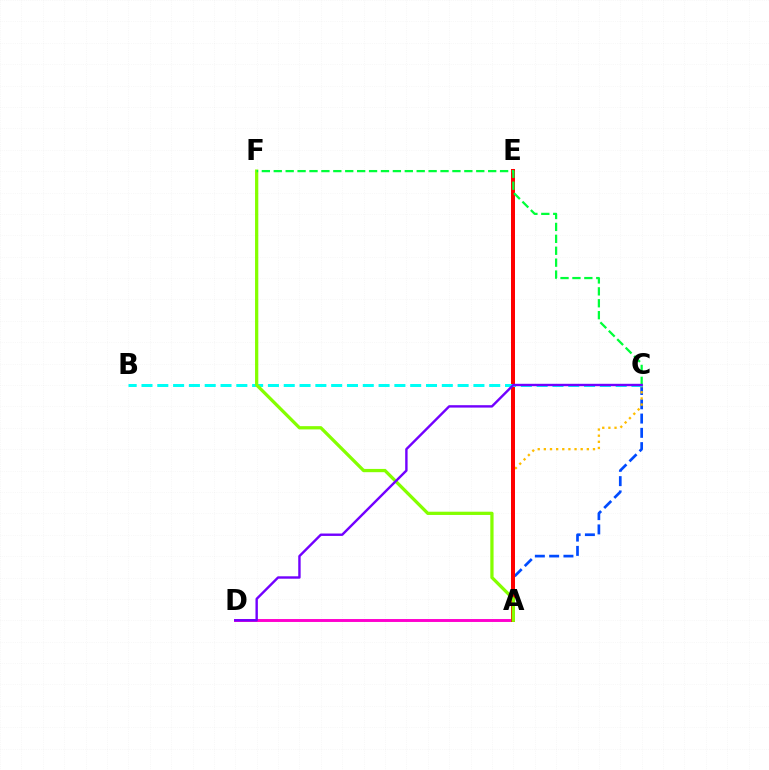{('A', 'D'): [{'color': '#ff00cf', 'line_style': 'solid', 'thickness': 2.11}], ('A', 'C'): [{'color': '#004bff', 'line_style': 'dashed', 'thickness': 1.94}, {'color': '#ffbd00', 'line_style': 'dotted', 'thickness': 1.67}], ('A', 'E'): [{'color': '#ff0000', 'line_style': 'solid', 'thickness': 2.87}], ('B', 'C'): [{'color': '#00fff6', 'line_style': 'dashed', 'thickness': 2.15}], ('A', 'F'): [{'color': '#84ff00', 'line_style': 'solid', 'thickness': 2.35}], ('C', 'F'): [{'color': '#00ff39', 'line_style': 'dashed', 'thickness': 1.62}], ('C', 'D'): [{'color': '#7200ff', 'line_style': 'solid', 'thickness': 1.73}]}